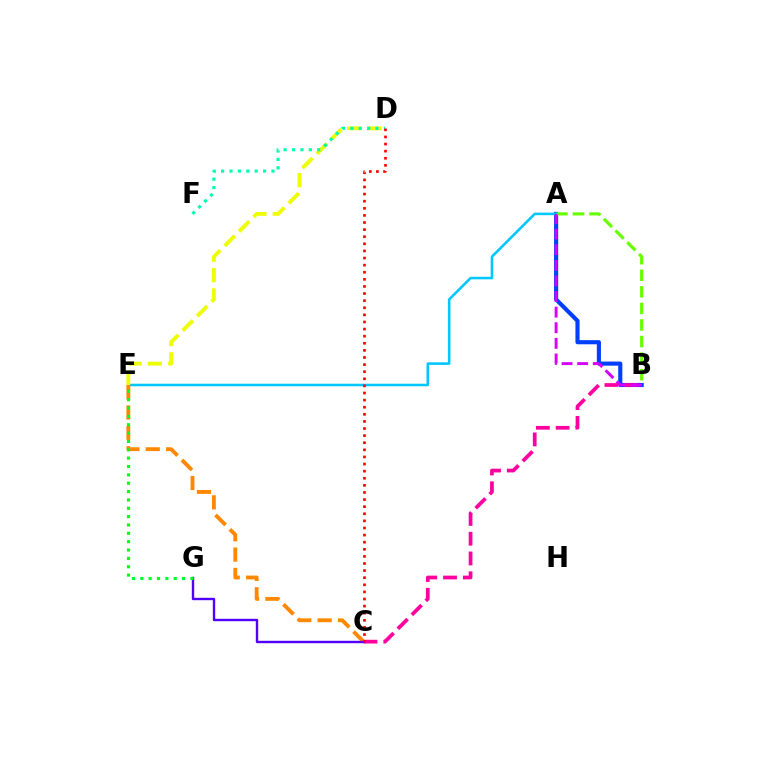{('A', 'B'): [{'color': '#003fff', 'line_style': 'solid', 'thickness': 2.97}, {'color': '#66ff00', 'line_style': 'dashed', 'thickness': 2.25}, {'color': '#d600ff', 'line_style': 'dashed', 'thickness': 2.12}], ('A', 'E'): [{'color': '#00c7ff', 'line_style': 'solid', 'thickness': 1.85}], ('C', 'E'): [{'color': '#ff8800', 'line_style': 'dashed', 'thickness': 2.77}], ('B', 'C'): [{'color': '#ff00a0', 'line_style': 'dashed', 'thickness': 2.69}], ('D', 'E'): [{'color': '#eeff00', 'line_style': 'dashed', 'thickness': 2.77}], ('C', 'G'): [{'color': '#4f00ff', 'line_style': 'solid', 'thickness': 1.72}], ('D', 'F'): [{'color': '#00ffaf', 'line_style': 'dotted', 'thickness': 2.28}], ('E', 'G'): [{'color': '#00ff27', 'line_style': 'dotted', 'thickness': 2.27}], ('C', 'D'): [{'color': '#ff0000', 'line_style': 'dotted', 'thickness': 1.93}]}